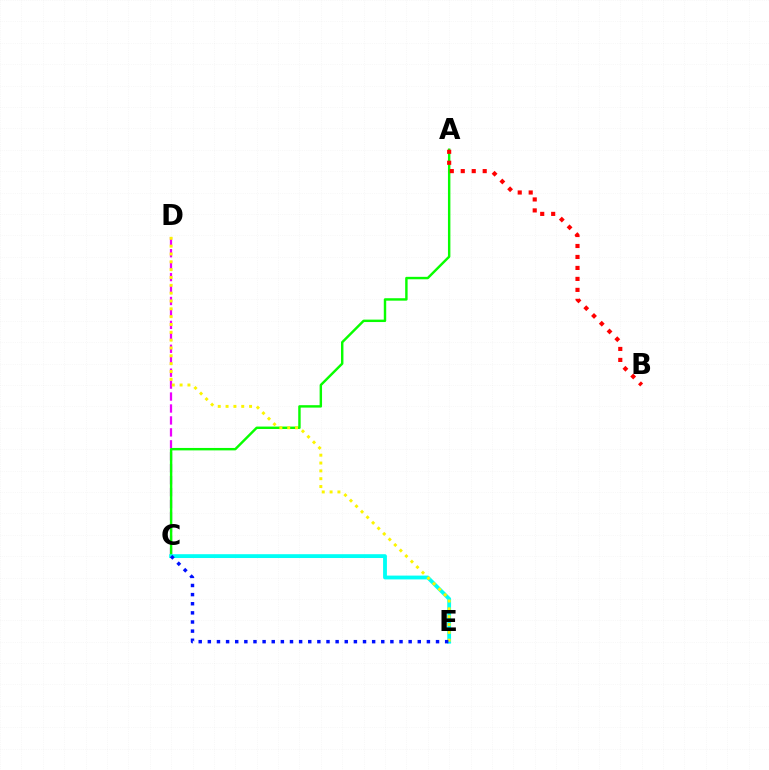{('C', 'D'): [{'color': '#ee00ff', 'line_style': 'dashed', 'thickness': 1.62}], ('A', 'C'): [{'color': '#08ff00', 'line_style': 'solid', 'thickness': 1.75}], ('C', 'E'): [{'color': '#00fff6', 'line_style': 'solid', 'thickness': 2.75}, {'color': '#0010ff', 'line_style': 'dotted', 'thickness': 2.48}], ('D', 'E'): [{'color': '#fcf500', 'line_style': 'dotted', 'thickness': 2.13}], ('A', 'B'): [{'color': '#ff0000', 'line_style': 'dotted', 'thickness': 2.98}]}